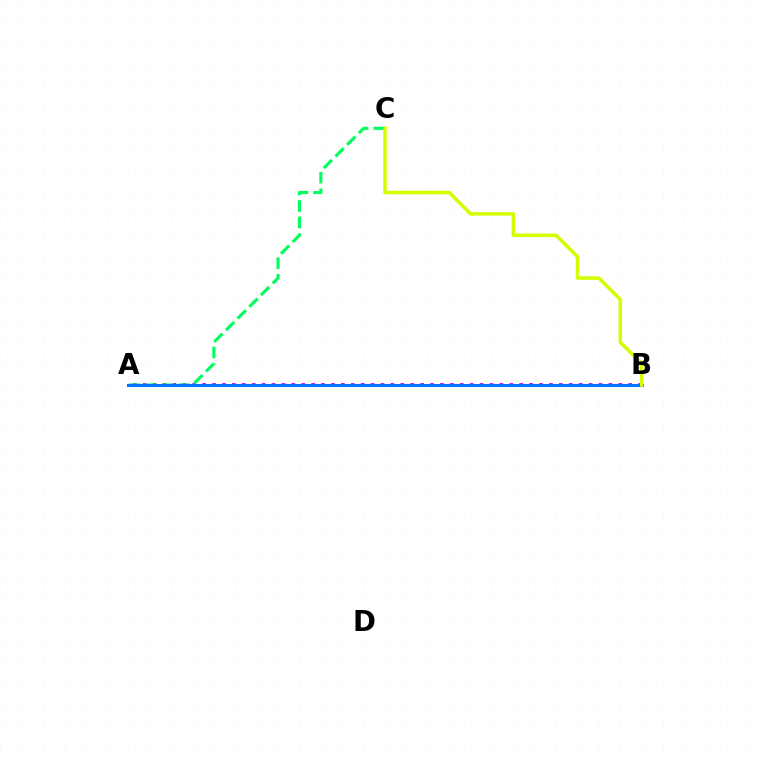{('A', 'B'): [{'color': '#ff0000', 'line_style': 'solid', 'thickness': 2.16}, {'color': '#b900ff', 'line_style': 'dotted', 'thickness': 2.69}, {'color': '#0074ff', 'line_style': 'solid', 'thickness': 2.16}], ('A', 'C'): [{'color': '#00ff5c', 'line_style': 'dashed', 'thickness': 2.25}], ('B', 'C'): [{'color': '#d1ff00', 'line_style': 'solid', 'thickness': 2.54}]}